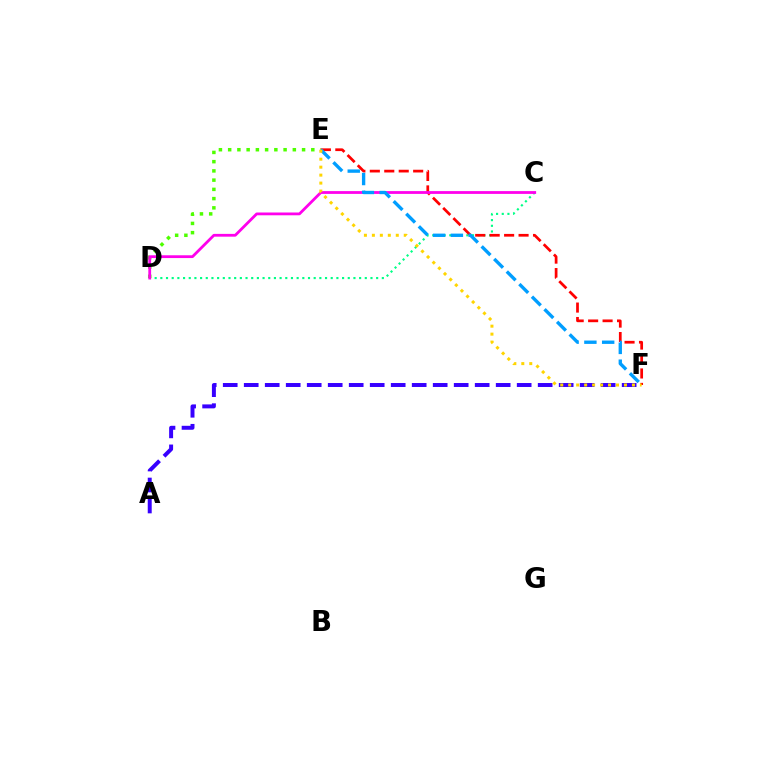{('D', 'E'): [{'color': '#4fff00', 'line_style': 'dotted', 'thickness': 2.51}], ('C', 'D'): [{'color': '#00ff86', 'line_style': 'dotted', 'thickness': 1.54}, {'color': '#ff00ed', 'line_style': 'solid', 'thickness': 2.01}], ('A', 'F'): [{'color': '#3700ff', 'line_style': 'dashed', 'thickness': 2.85}], ('E', 'F'): [{'color': '#ff0000', 'line_style': 'dashed', 'thickness': 1.96}, {'color': '#009eff', 'line_style': 'dashed', 'thickness': 2.42}, {'color': '#ffd500', 'line_style': 'dotted', 'thickness': 2.16}]}